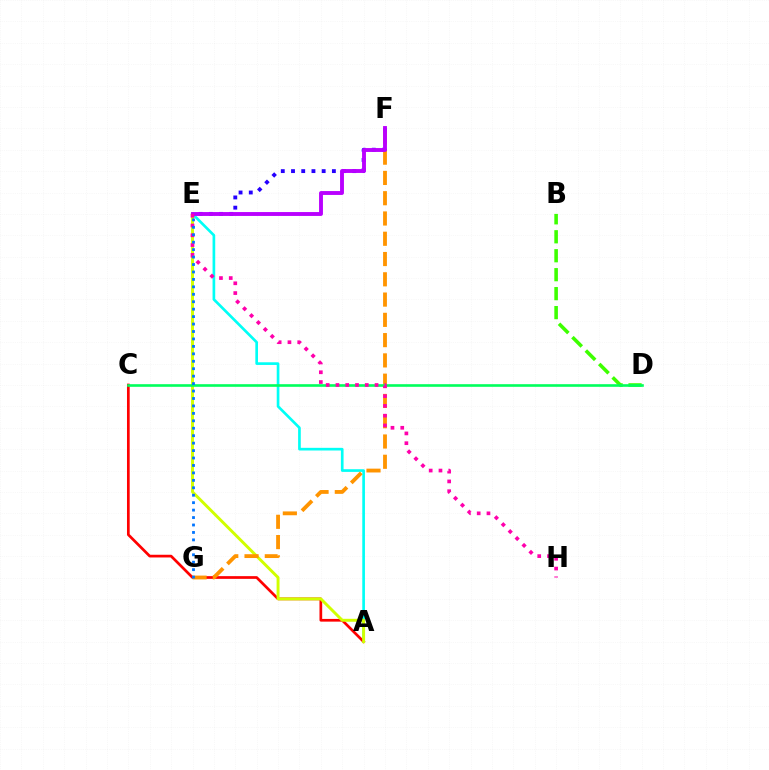{('A', 'E'): [{'color': '#00fff6', 'line_style': 'solid', 'thickness': 1.92}, {'color': '#d1ff00', 'line_style': 'solid', 'thickness': 2.11}], ('B', 'D'): [{'color': '#3dff00', 'line_style': 'dashed', 'thickness': 2.58}], ('A', 'C'): [{'color': '#ff0000', 'line_style': 'solid', 'thickness': 1.95}], ('E', 'F'): [{'color': '#2500ff', 'line_style': 'dotted', 'thickness': 2.78}, {'color': '#b900ff', 'line_style': 'solid', 'thickness': 2.8}], ('F', 'G'): [{'color': '#ff9400', 'line_style': 'dashed', 'thickness': 2.75}], ('C', 'D'): [{'color': '#00ff5c', 'line_style': 'solid', 'thickness': 1.89}], ('E', 'H'): [{'color': '#ff00ac', 'line_style': 'dotted', 'thickness': 2.66}], ('E', 'G'): [{'color': '#0074ff', 'line_style': 'dotted', 'thickness': 2.02}]}